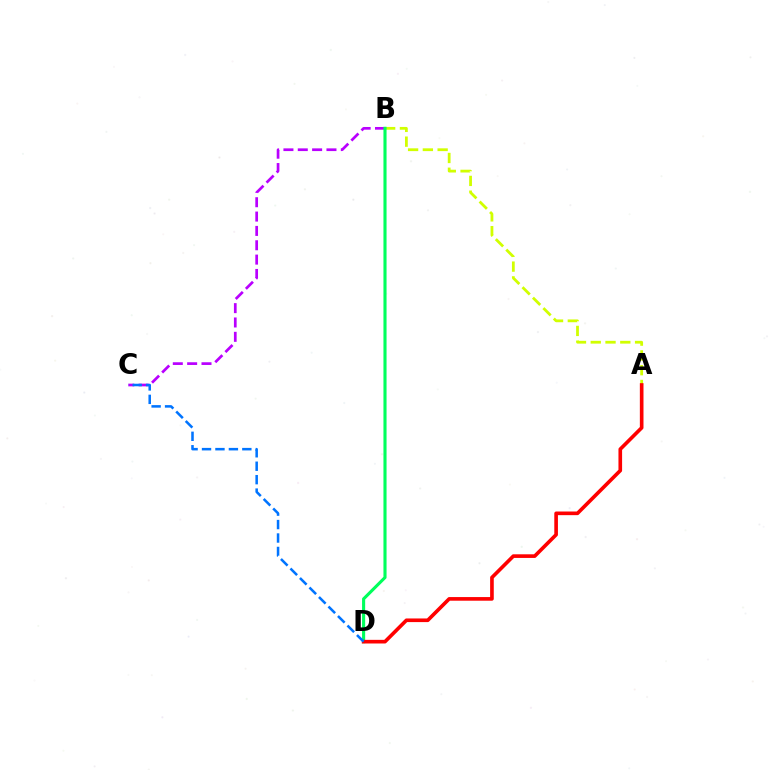{('A', 'B'): [{'color': '#d1ff00', 'line_style': 'dashed', 'thickness': 2.01}], ('B', 'C'): [{'color': '#b900ff', 'line_style': 'dashed', 'thickness': 1.95}], ('B', 'D'): [{'color': '#00ff5c', 'line_style': 'solid', 'thickness': 2.24}], ('A', 'D'): [{'color': '#ff0000', 'line_style': 'solid', 'thickness': 2.62}], ('C', 'D'): [{'color': '#0074ff', 'line_style': 'dashed', 'thickness': 1.83}]}